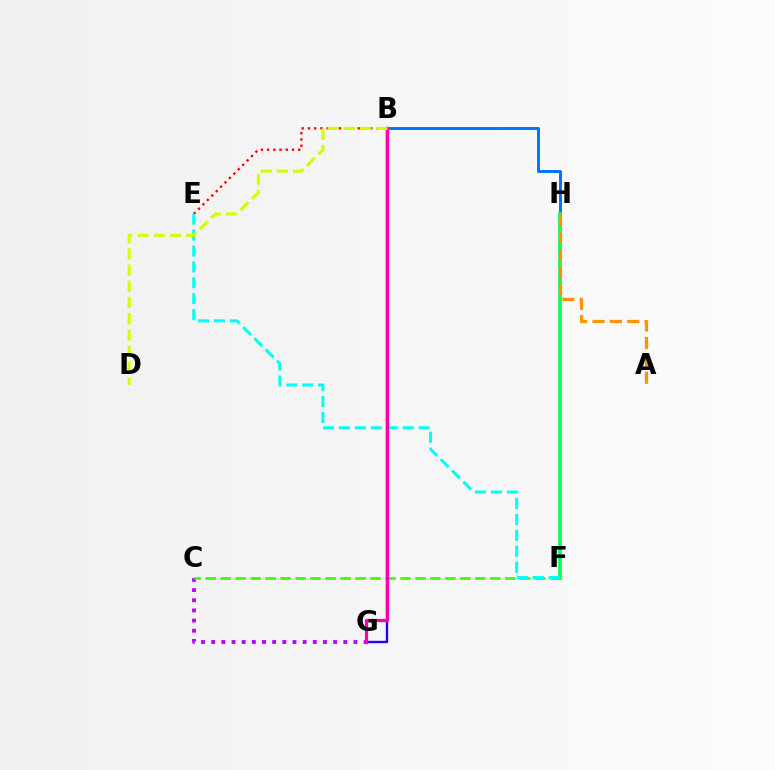{('C', 'G'): [{'color': '#b900ff', 'line_style': 'dotted', 'thickness': 2.76}], ('B', 'H'): [{'color': '#0074ff', 'line_style': 'solid', 'thickness': 2.11}], ('C', 'F'): [{'color': '#3dff00', 'line_style': 'dashed', 'thickness': 2.04}], ('F', 'H'): [{'color': '#00ff5c', 'line_style': 'solid', 'thickness': 2.58}], ('B', 'G'): [{'color': '#2500ff', 'line_style': 'solid', 'thickness': 1.7}, {'color': '#ff00ac', 'line_style': 'solid', 'thickness': 2.34}], ('B', 'E'): [{'color': '#ff0000', 'line_style': 'dotted', 'thickness': 1.69}], ('E', 'F'): [{'color': '#00fff6', 'line_style': 'dashed', 'thickness': 2.16}], ('A', 'H'): [{'color': '#ff9400', 'line_style': 'dashed', 'thickness': 2.36}], ('B', 'D'): [{'color': '#d1ff00', 'line_style': 'dashed', 'thickness': 2.2}]}